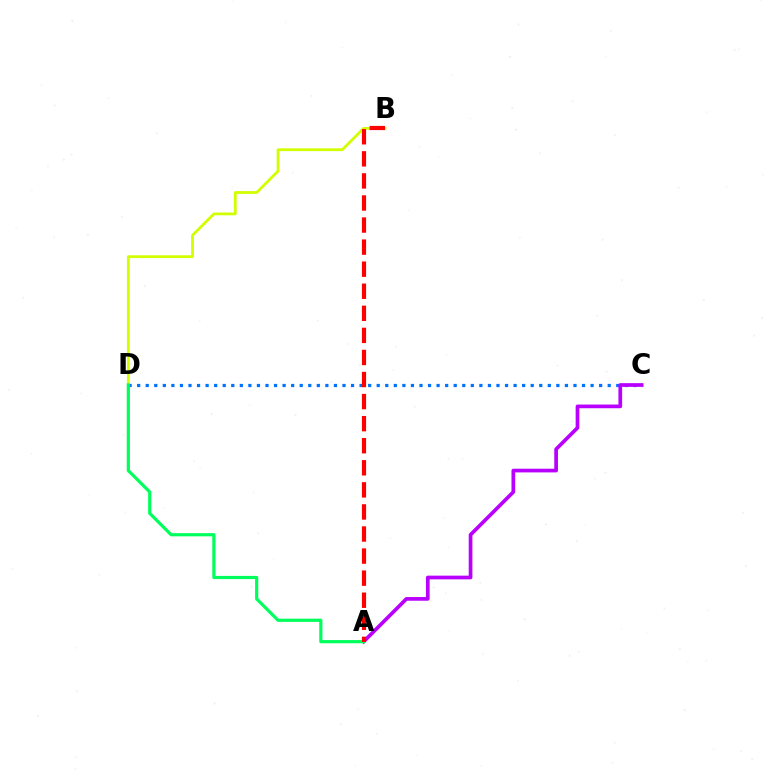{('B', 'D'): [{'color': '#d1ff00', 'line_style': 'solid', 'thickness': 2.01}], ('C', 'D'): [{'color': '#0074ff', 'line_style': 'dotted', 'thickness': 2.32}], ('A', 'C'): [{'color': '#b900ff', 'line_style': 'solid', 'thickness': 2.66}], ('A', 'D'): [{'color': '#00ff5c', 'line_style': 'solid', 'thickness': 2.3}], ('A', 'B'): [{'color': '#ff0000', 'line_style': 'dashed', 'thickness': 3.0}]}